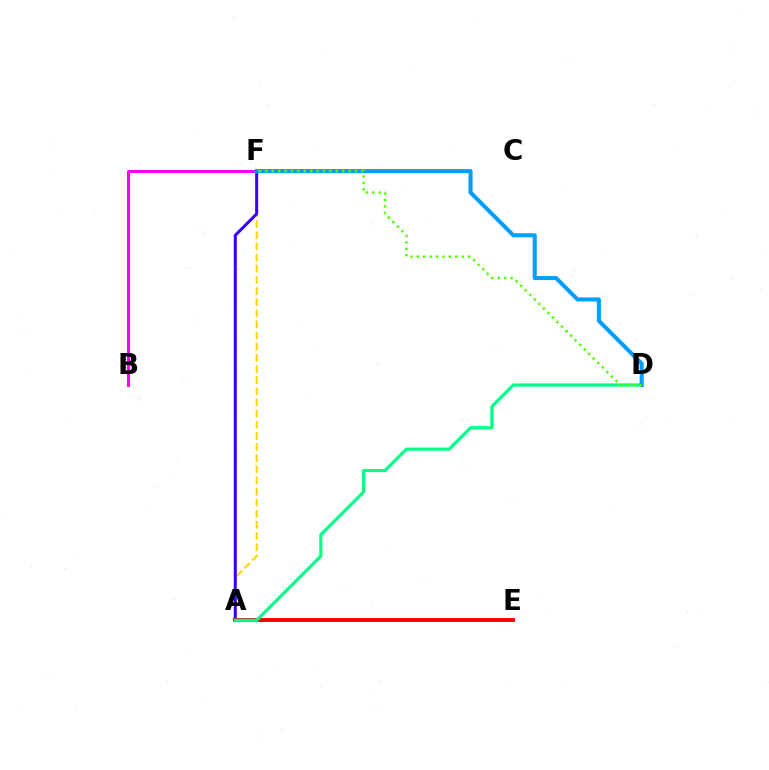{('A', 'F'): [{'color': '#ffd500', 'line_style': 'dashed', 'thickness': 1.51}, {'color': '#3700ff', 'line_style': 'solid', 'thickness': 2.17}], ('B', 'F'): [{'color': '#ff00ed', 'line_style': 'solid', 'thickness': 2.13}], ('A', 'E'): [{'color': '#ff0000', 'line_style': 'solid', 'thickness': 2.81}], ('A', 'D'): [{'color': '#00ff86', 'line_style': 'solid', 'thickness': 2.3}], ('D', 'F'): [{'color': '#009eff', 'line_style': 'solid', 'thickness': 2.92}, {'color': '#4fff00', 'line_style': 'dotted', 'thickness': 1.74}]}